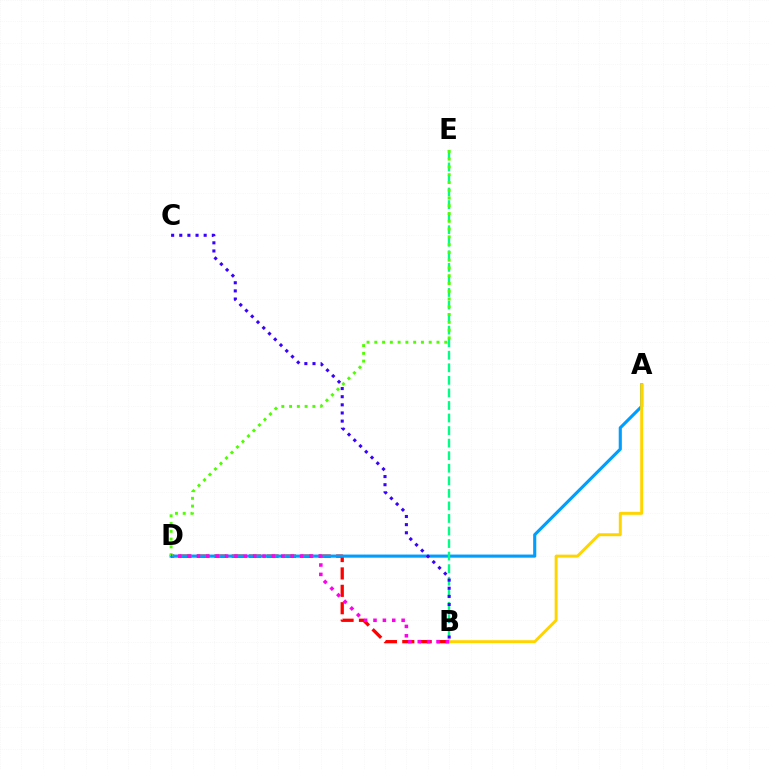{('B', 'D'): [{'color': '#ff0000', 'line_style': 'dashed', 'thickness': 2.36}, {'color': '#ff00ed', 'line_style': 'dotted', 'thickness': 2.55}], ('A', 'D'): [{'color': '#009eff', 'line_style': 'solid', 'thickness': 2.24}], ('B', 'E'): [{'color': '#00ff86', 'line_style': 'dashed', 'thickness': 1.71}], ('A', 'B'): [{'color': '#ffd500', 'line_style': 'solid', 'thickness': 2.13}], ('D', 'E'): [{'color': '#4fff00', 'line_style': 'dotted', 'thickness': 2.11}], ('B', 'C'): [{'color': '#3700ff', 'line_style': 'dotted', 'thickness': 2.21}]}